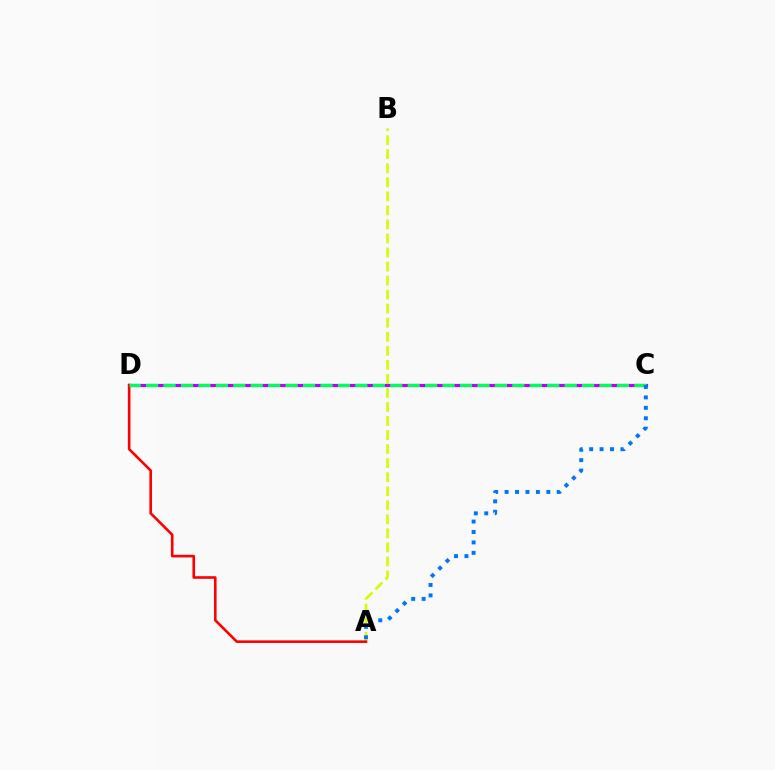{('A', 'B'): [{'color': '#d1ff00', 'line_style': 'dashed', 'thickness': 1.91}], ('C', 'D'): [{'color': '#b900ff', 'line_style': 'solid', 'thickness': 2.3}, {'color': '#00ff5c', 'line_style': 'dashed', 'thickness': 2.37}], ('A', 'D'): [{'color': '#ff0000', 'line_style': 'solid', 'thickness': 1.88}], ('A', 'C'): [{'color': '#0074ff', 'line_style': 'dotted', 'thickness': 2.83}]}